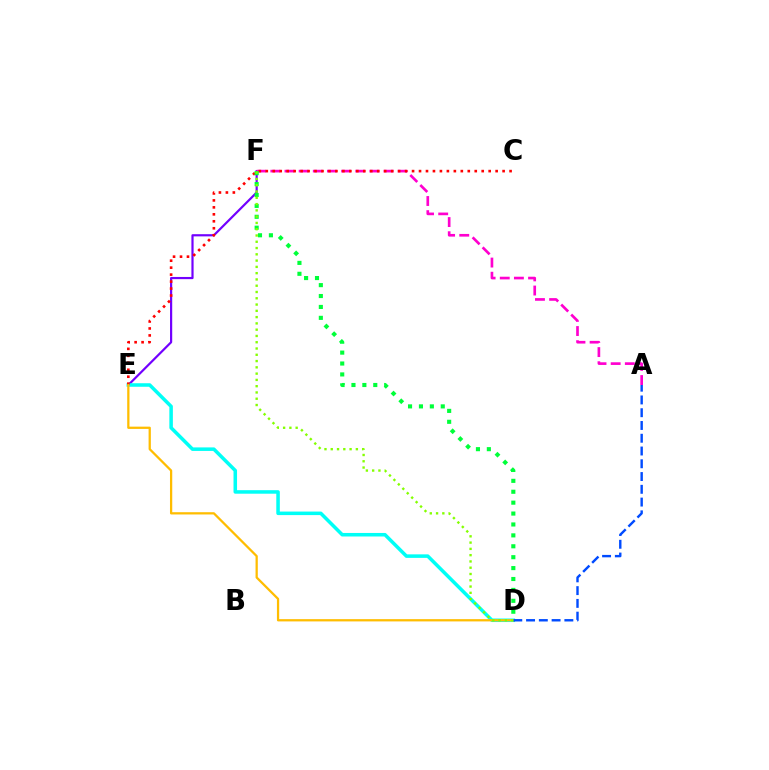{('E', 'F'): [{'color': '#7200ff', 'line_style': 'solid', 'thickness': 1.58}], ('D', 'E'): [{'color': '#00fff6', 'line_style': 'solid', 'thickness': 2.54}, {'color': '#ffbd00', 'line_style': 'solid', 'thickness': 1.63}], ('A', 'F'): [{'color': '#ff00cf', 'line_style': 'dashed', 'thickness': 1.92}], ('C', 'E'): [{'color': '#ff0000', 'line_style': 'dotted', 'thickness': 1.89}], ('D', 'F'): [{'color': '#00ff39', 'line_style': 'dotted', 'thickness': 2.96}, {'color': '#84ff00', 'line_style': 'dotted', 'thickness': 1.71}], ('A', 'D'): [{'color': '#004bff', 'line_style': 'dashed', 'thickness': 1.73}]}